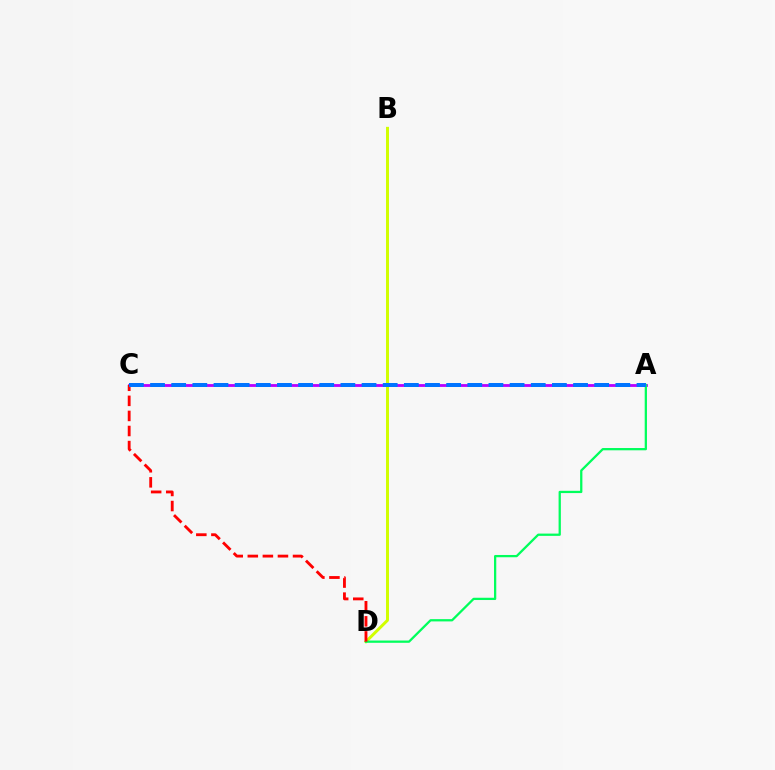{('B', 'D'): [{'color': '#d1ff00', 'line_style': 'solid', 'thickness': 2.13}], ('A', 'C'): [{'color': '#b900ff', 'line_style': 'solid', 'thickness': 2.02}, {'color': '#0074ff', 'line_style': 'dashed', 'thickness': 2.87}], ('A', 'D'): [{'color': '#00ff5c', 'line_style': 'solid', 'thickness': 1.63}], ('C', 'D'): [{'color': '#ff0000', 'line_style': 'dashed', 'thickness': 2.05}]}